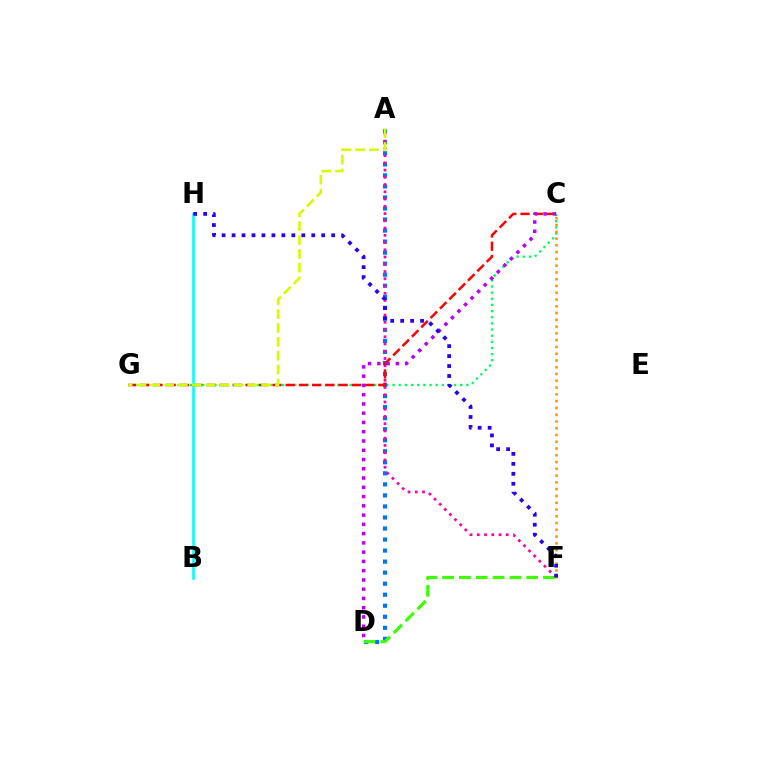{('C', 'G'): [{'color': '#00ff5c', 'line_style': 'dotted', 'thickness': 1.67}, {'color': '#ff0000', 'line_style': 'dashed', 'thickness': 1.8}], ('A', 'D'): [{'color': '#0074ff', 'line_style': 'dotted', 'thickness': 3.0}], ('A', 'F'): [{'color': '#ff00ac', 'line_style': 'dotted', 'thickness': 1.97}], ('B', 'H'): [{'color': '#00fff6', 'line_style': 'solid', 'thickness': 1.83}], ('C', 'D'): [{'color': '#b900ff', 'line_style': 'dotted', 'thickness': 2.52}], ('D', 'F'): [{'color': '#3dff00', 'line_style': 'dashed', 'thickness': 2.28}], ('C', 'F'): [{'color': '#ff9400', 'line_style': 'dotted', 'thickness': 1.84}], ('A', 'G'): [{'color': '#d1ff00', 'line_style': 'dashed', 'thickness': 1.88}], ('F', 'H'): [{'color': '#2500ff', 'line_style': 'dotted', 'thickness': 2.71}]}